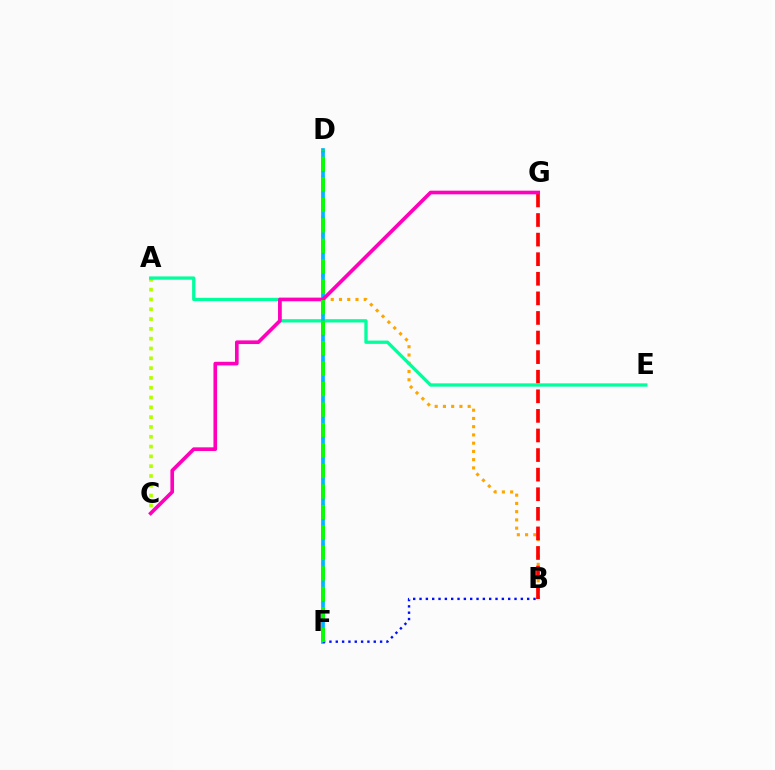{('B', 'D'): [{'color': '#ffa500', 'line_style': 'dotted', 'thickness': 2.24}], ('B', 'G'): [{'color': '#ff0000', 'line_style': 'dashed', 'thickness': 2.66}], ('A', 'C'): [{'color': '#b3ff00', 'line_style': 'dotted', 'thickness': 2.66}], ('D', 'F'): [{'color': '#9b00ff', 'line_style': 'dotted', 'thickness': 1.78}, {'color': '#00b5ff', 'line_style': 'solid', 'thickness': 2.67}, {'color': '#08ff00', 'line_style': 'dashed', 'thickness': 2.78}], ('A', 'E'): [{'color': '#00ff9d', 'line_style': 'solid', 'thickness': 2.36}], ('C', 'G'): [{'color': '#ff00bd', 'line_style': 'solid', 'thickness': 2.63}], ('B', 'F'): [{'color': '#0010ff', 'line_style': 'dotted', 'thickness': 1.72}]}